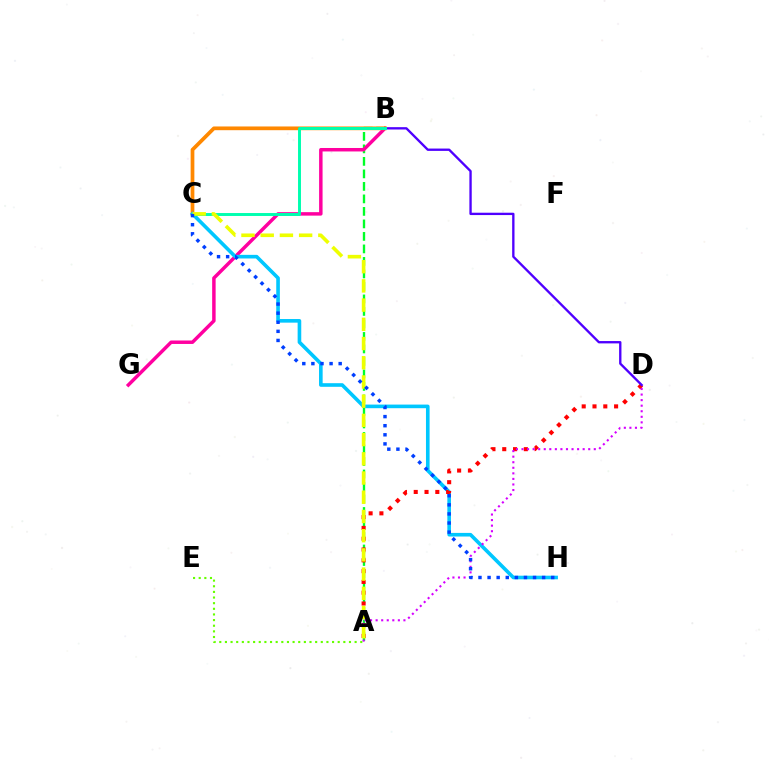{('A', 'B'): [{'color': '#00ff27', 'line_style': 'dashed', 'thickness': 1.7}], ('B', 'G'): [{'color': '#ff00a0', 'line_style': 'solid', 'thickness': 2.5}], ('B', 'C'): [{'color': '#ff8800', 'line_style': 'solid', 'thickness': 2.68}, {'color': '#00ffaf', 'line_style': 'solid', 'thickness': 2.12}], ('C', 'H'): [{'color': '#00c7ff', 'line_style': 'solid', 'thickness': 2.61}, {'color': '#003fff', 'line_style': 'dotted', 'thickness': 2.47}], ('A', 'D'): [{'color': '#ff0000', 'line_style': 'dotted', 'thickness': 2.93}, {'color': '#d600ff', 'line_style': 'dotted', 'thickness': 1.51}], ('B', 'D'): [{'color': '#4f00ff', 'line_style': 'solid', 'thickness': 1.69}], ('A', 'E'): [{'color': '#66ff00', 'line_style': 'dotted', 'thickness': 1.53}], ('A', 'C'): [{'color': '#eeff00', 'line_style': 'dashed', 'thickness': 2.61}]}